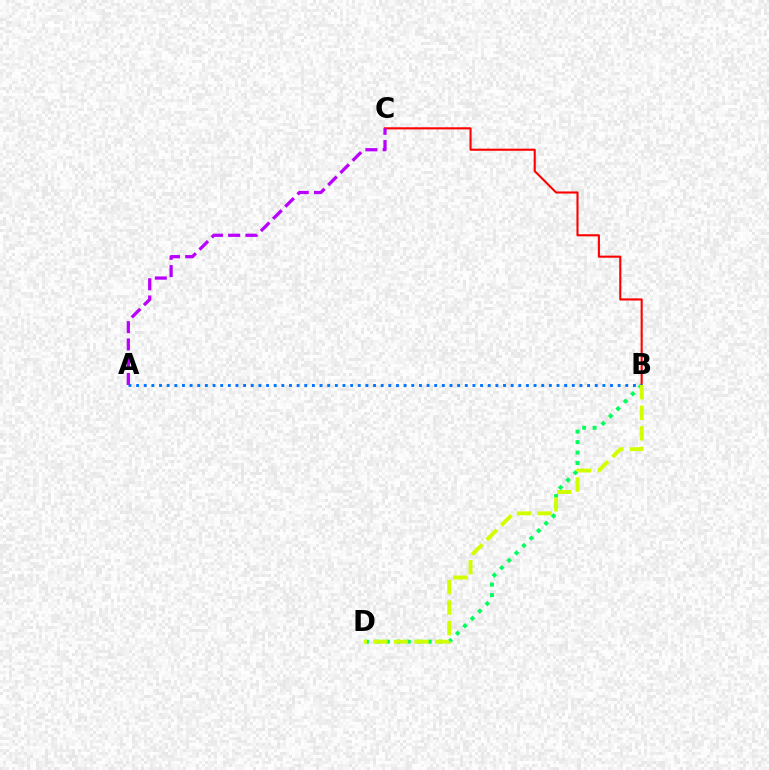{('B', 'D'): [{'color': '#00ff5c', 'line_style': 'dotted', 'thickness': 2.84}, {'color': '#d1ff00', 'line_style': 'dashed', 'thickness': 2.79}], ('B', 'C'): [{'color': '#ff0000', 'line_style': 'solid', 'thickness': 1.51}], ('A', 'B'): [{'color': '#0074ff', 'line_style': 'dotted', 'thickness': 2.08}], ('A', 'C'): [{'color': '#b900ff', 'line_style': 'dashed', 'thickness': 2.35}]}